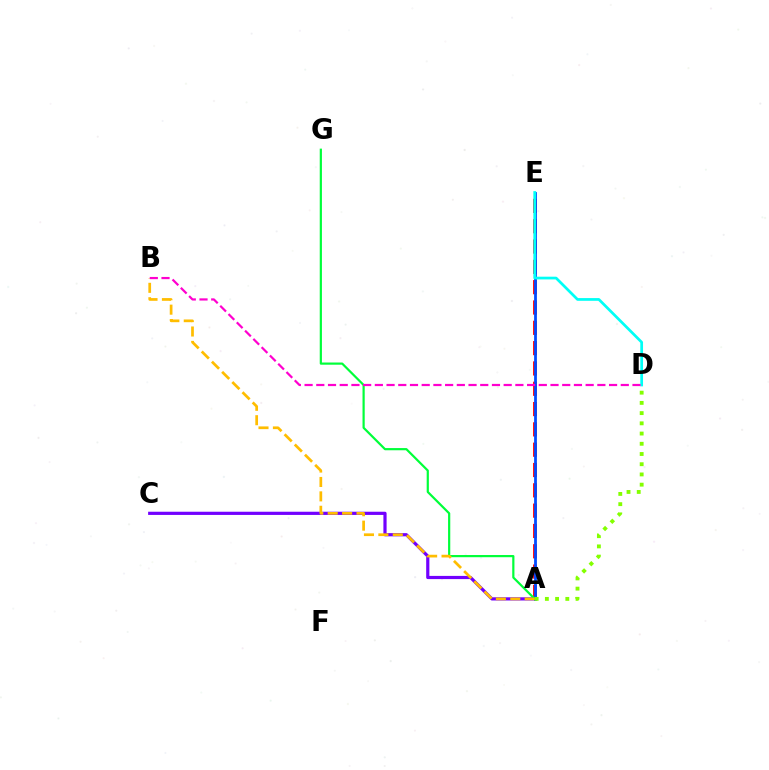{('A', 'E'): [{'color': '#ff0000', 'line_style': 'dashed', 'thickness': 2.76}, {'color': '#004bff', 'line_style': 'solid', 'thickness': 2.01}], ('A', 'C'): [{'color': '#7200ff', 'line_style': 'solid', 'thickness': 2.3}], ('D', 'E'): [{'color': '#00fff6', 'line_style': 'solid', 'thickness': 1.96}], ('A', 'G'): [{'color': '#00ff39', 'line_style': 'solid', 'thickness': 1.58}], ('A', 'D'): [{'color': '#84ff00', 'line_style': 'dotted', 'thickness': 2.78}], ('A', 'B'): [{'color': '#ffbd00', 'line_style': 'dashed', 'thickness': 1.96}], ('B', 'D'): [{'color': '#ff00cf', 'line_style': 'dashed', 'thickness': 1.59}]}